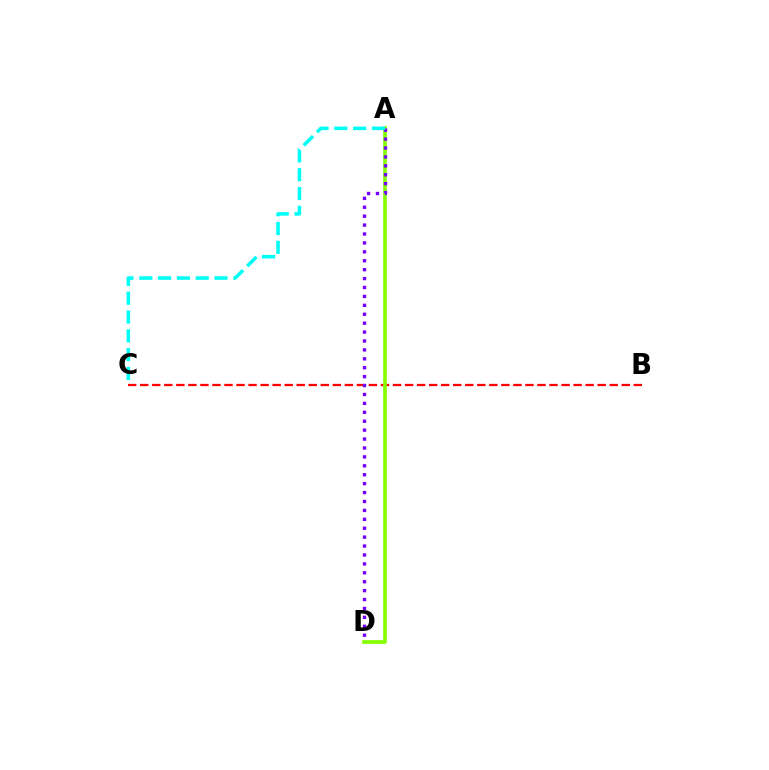{('B', 'C'): [{'color': '#ff0000', 'line_style': 'dashed', 'thickness': 1.64}], ('A', 'D'): [{'color': '#84ff00', 'line_style': 'solid', 'thickness': 2.63}, {'color': '#7200ff', 'line_style': 'dotted', 'thickness': 2.42}], ('A', 'C'): [{'color': '#00fff6', 'line_style': 'dashed', 'thickness': 2.55}]}